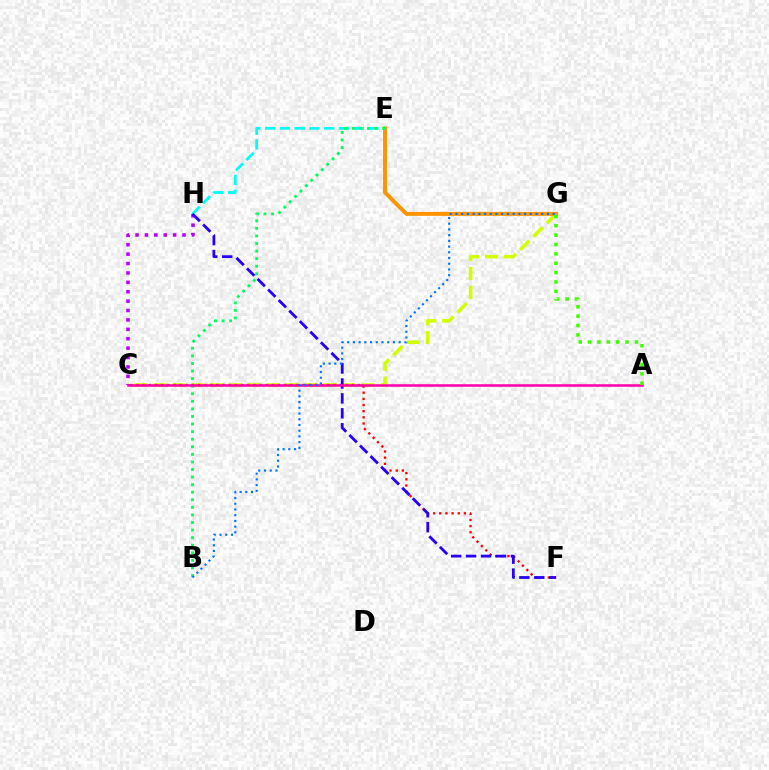{('C', 'G'): [{'color': '#d1ff00', 'line_style': 'dashed', 'thickness': 2.57}], ('E', 'G'): [{'color': '#ff9400', 'line_style': 'solid', 'thickness': 2.85}], ('C', 'H'): [{'color': '#b900ff', 'line_style': 'dotted', 'thickness': 2.55}], ('E', 'H'): [{'color': '#00fff6', 'line_style': 'dashed', 'thickness': 2.01}], ('C', 'F'): [{'color': '#ff0000', 'line_style': 'dotted', 'thickness': 1.67}], ('B', 'E'): [{'color': '#00ff5c', 'line_style': 'dotted', 'thickness': 2.06}], ('F', 'H'): [{'color': '#2500ff', 'line_style': 'dashed', 'thickness': 2.03}], ('A', 'C'): [{'color': '#ff00ac', 'line_style': 'solid', 'thickness': 1.82}], ('B', 'G'): [{'color': '#0074ff', 'line_style': 'dotted', 'thickness': 1.55}], ('A', 'G'): [{'color': '#3dff00', 'line_style': 'dotted', 'thickness': 2.54}]}